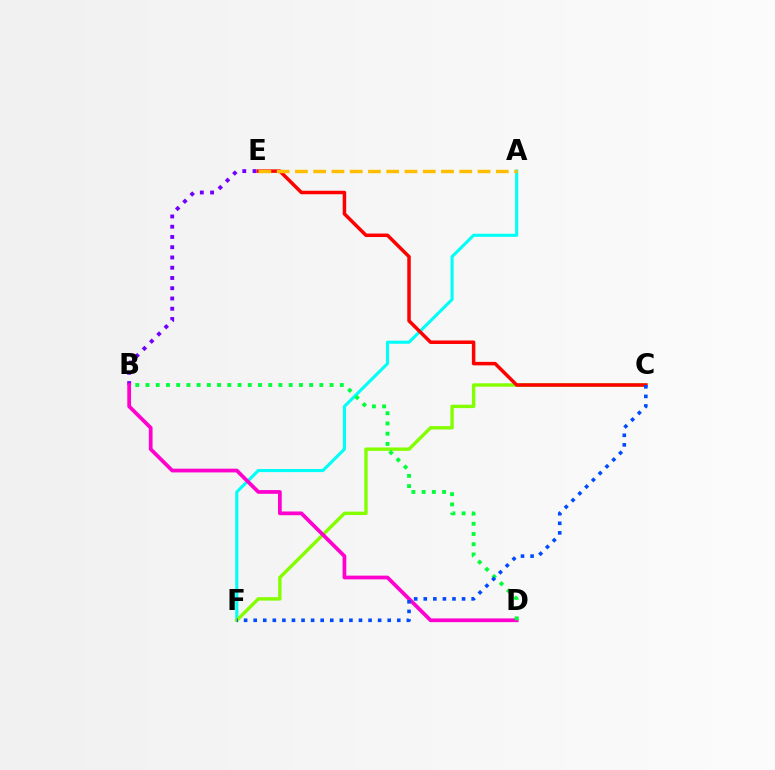{('A', 'F'): [{'color': '#00fff6', 'line_style': 'solid', 'thickness': 2.23}], ('C', 'F'): [{'color': '#84ff00', 'line_style': 'solid', 'thickness': 2.45}, {'color': '#004bff', 'line_style': 'dotted', 'thickness': 2.6}], ('B', 'E'): [{'color': '#7200ff', 'line_style': 'dotted', 'thickness': 2.79}], ('C', 'E'): [{'color': '#ff0000', 'line_style': 'solid', 'thickness': 2.51}], ('A', 'E'): [{'color': '#ffbd00', 'line_style': 'dashed', 'thickness': 2.48}], ('B', 'D'): [{'color': '#ff00cf', 'line_style': 'solid', 'thickness': 2.69}, {'color': '#00ff39', 'line_style': 'dotted', 'thickness': 2.78}]}